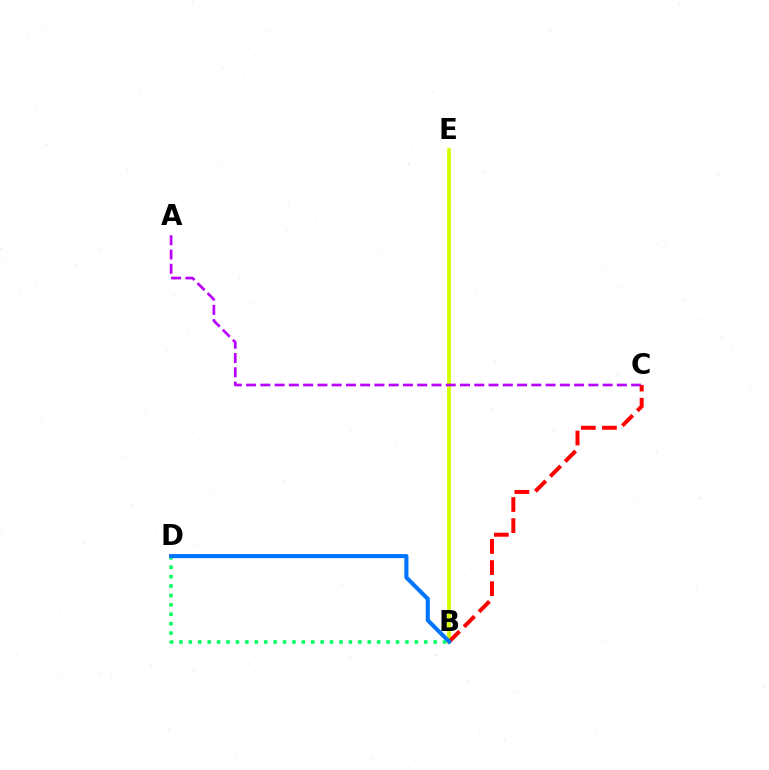{('B', 'E'): [{'color': '#d1ff00', 'line_style': 'solid', 'thickness': 2.69}], ('A', 'C'): [{'color': '#b900ff', 'line_style': 'dashed', 'thickness': 1.94}], ('B', 'C'): [{'color': '#ff0000', 'line_style': 'dashed', 'thickness': 2.87}], ('B', 'D'): [{'color': '#00ff5c', 'line_style': 'dotted', 'thickness': 2.56}, {'color': '#0074ff', 'line_style': 'solid', 'thickness': 2.93}]}